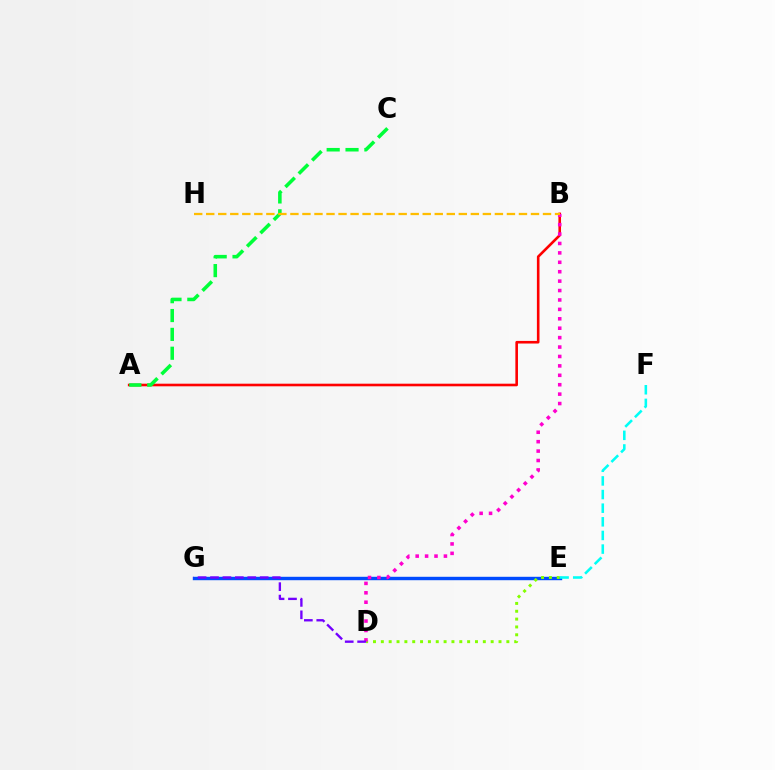{('E', 'G'): [{'color': '#004bff', 'line_style': 'solid', 'thickness': 2.46}], ('A', 'B'): [{'color': '#ff0000', 'line_style': 'solid', 'thickness': 1.88}], ('D', 'E'): [{'color': '#84ff00', 'line_style': 'dotted', 'thickness': 2.13}], ('A', 'C'): [{'color': '#00ff39', 'line_style': 'dashed', 'thickness': 2.56}], ('E', 'F'): [{'color': '#00fff6', 'line_style': 'dashed', 'thickness': 1.85}], ('B', 'D'): [{'color': '#ff00cf', 'line_style': 'dotted', 'thickness': 2.56}], ('B', 'H'): [{'color': '#ffbd00', 'line_style': 'dashed', 'thickness': 1.63}], ('D', 'G'): [{'color': '#7200ff', 'line_style': 'dashed', 'thickness': 1.69}]}